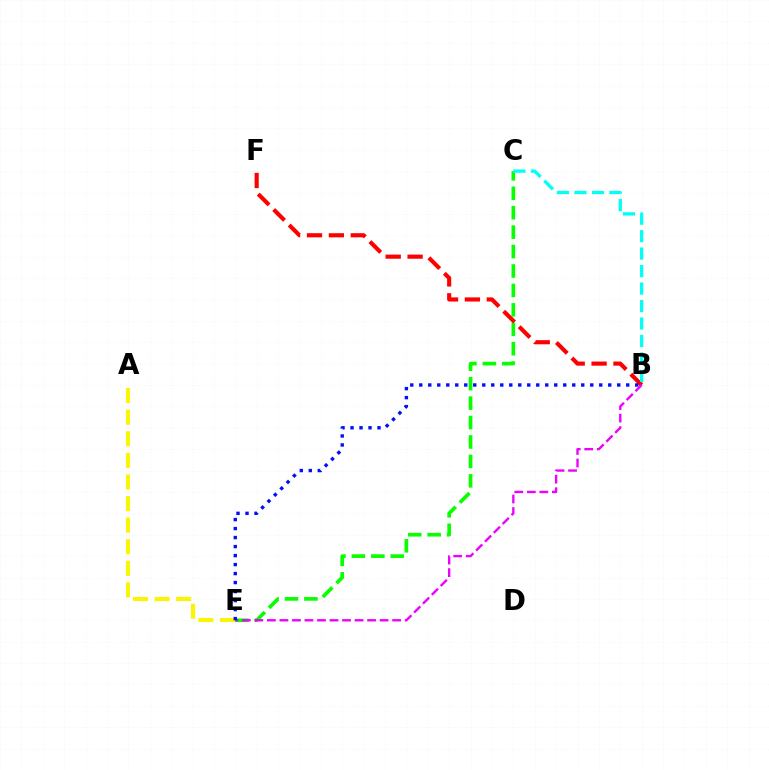{('C', 'E'): [{'color': '#08ff00', 'line_style': 'dashed', 'thickness': 2.64}], ('A', 'E'): [{'color': '#fcf500', 'line_style': 'dashed', 'thickness': 2.93}], ('B', 'F'): [{'color': '#ff0000', 'line_style': 'dashed', 'thickness': 2.97}], ('B', 'E'): [{'color': '#ee00ff', 'line_style': 'dashed', 'thickness': 1.7}, {'color': '#0010ff', 'line_style': 'dotted', 'thickness': 2.44}], ('B', 'C'): [{'color': '#00fff6', 'line_style': 'dashed', 'thickness': 2.37}]}